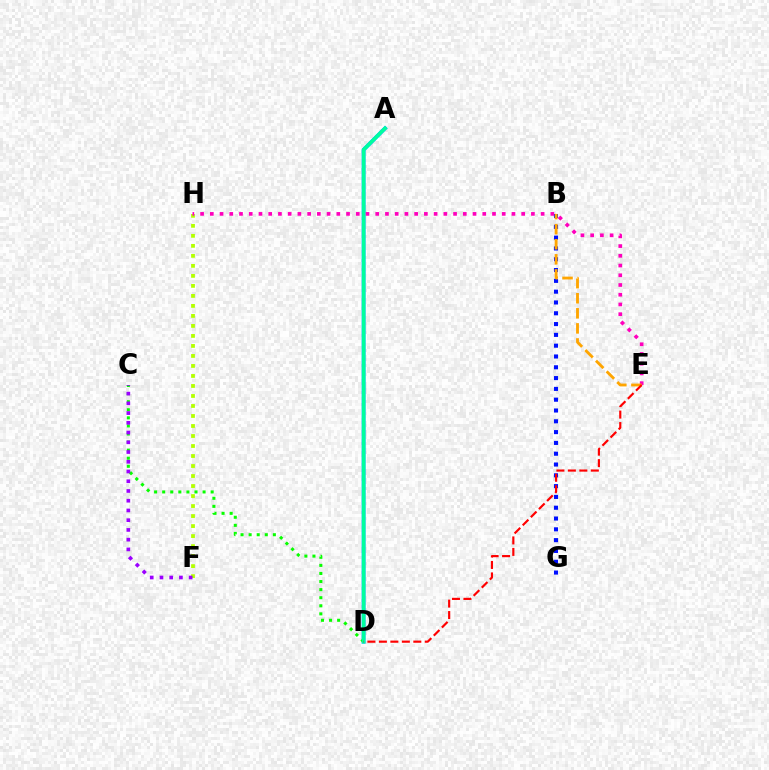{('A', 'D'): [{'color': '#00b5ff', 'line_style': 'solid', 'thickness': 2.82}, {'color': '#00ff9d', 'line_style': 'solid', 'thickness': 2.49}], ('F', 'H'): [{'color': '#b3ff00', 'line_style': 'dotted', 'thickness': 2.72}], ('E', 'H'): [{'color': '#ff00bd', 'line_style': 'dotted', 'thickness': 2.64}], ('B', 'G'): [{'color': '#0010ff', 'line_style': 'dotted', 'thickness': 2.94}], ('B', 'E'): [{'color': '#ffa500', 'line_style': 'dashed', 'thickness': 2.05}], ('C', 'D'): [{'color': '#08ff00', 'line_style': 'dotted', 'thickness': 2.19}], ('C', 'F'): [{'color': '#9b00ff', 'line_style': 'dotted', 'thickness': 2.65}], ('D', 'E'): [{'color': '#ff0000', 'line_style': 'dashed', 'thickness': 1.56}]}